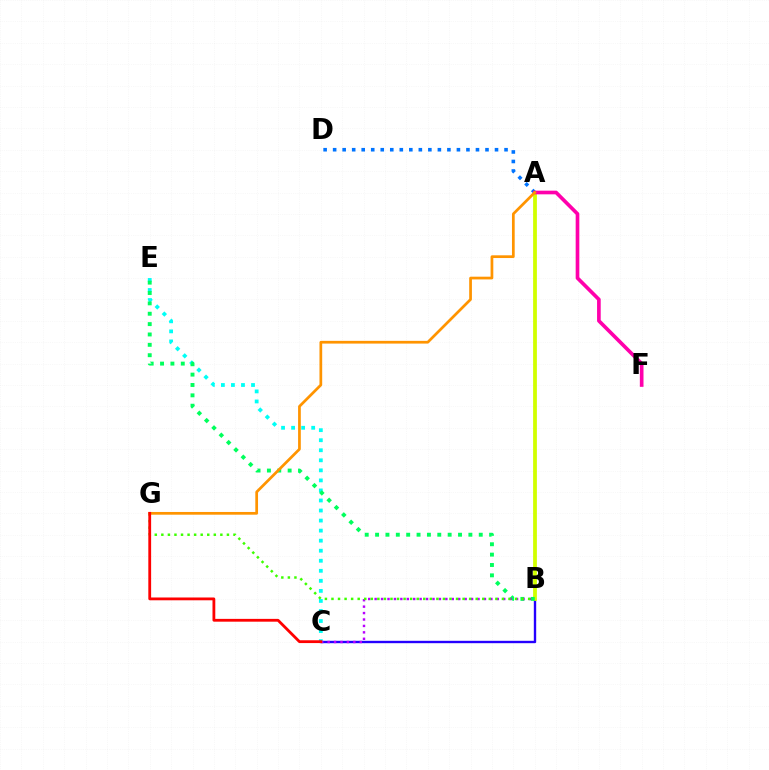{('B', 'C'): [{'color': '#2500ff', 'line_style': 'solid', 'thickness': 1.71}, {'color': '#b900ff', 'line_style': 'dotted', 'thickness': 1.75}], ('C', 'E'): [{'color': '#00fff6', 'line_style': 'dotted', 'thickness': 2.73}], ('A', 'B'): [{'color': '#d1ff00', 'line_style': 'solid', 'thickness': 2.72}], ('B', 'E'): [{'color': '#00ff5c', 'line_style': 'dotted', 'thickness': 2.82}], ('A', 'D'): [{'color': '#0074ff', 'line_style': 'dotted', 'thickness': 2.59}], ('A', 'F'): [{'color': '#ff00ac', 'line_style': 'solid', 'thickness': 2.63}], ('B', 'G'): [{'color': '#3dff00', 'line_style': 'dotted', 'thickness': 1.78}], ('A', 'G'): [{'color': '#ff9400', 'line_style': 'solid', 'thickness': 1.96}], ('C', 'G'): [{'color': '#ff0000', 'line_style': 'solid', 'thickness': 2.02}]}